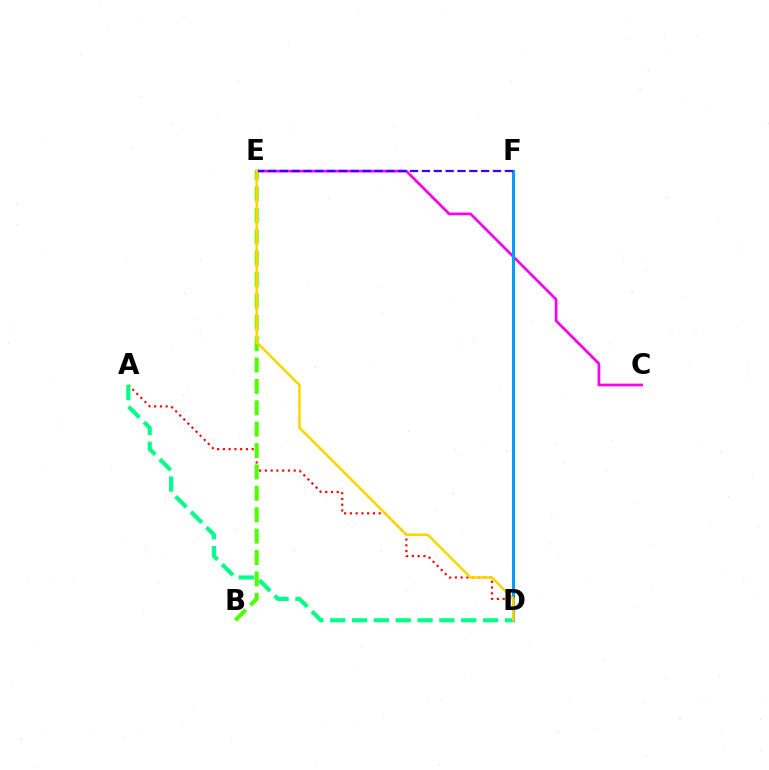{('A', 'D'): [{'color': '#ff0000', 'line_style': 'dotted', 'thickness': 1.57}, {'color': '#00ff86', 'line_style': 'dashed', 'thickness': 2.97}], ('C', 'E'): [{'color': '#ff00ed', 'line_style': 'solid', 'thickness': 1.96}], ('B', 'E'): [{'color': '#4fff00', 'line_style': 'dashed', 'thickness': 2.91}], ('D', 'F'): [{'color': '#009eff', 'line_style': 'solid', 'thickness': 2.16}], ('E', 'F'): [{'color': '#3700ff', 'line_style': 'dashed', 'thickness': 1.61}], ('D', 'E'): [{'color': '#ffd500', 'line_style': 'solid', 'thickness': 1.83}]}